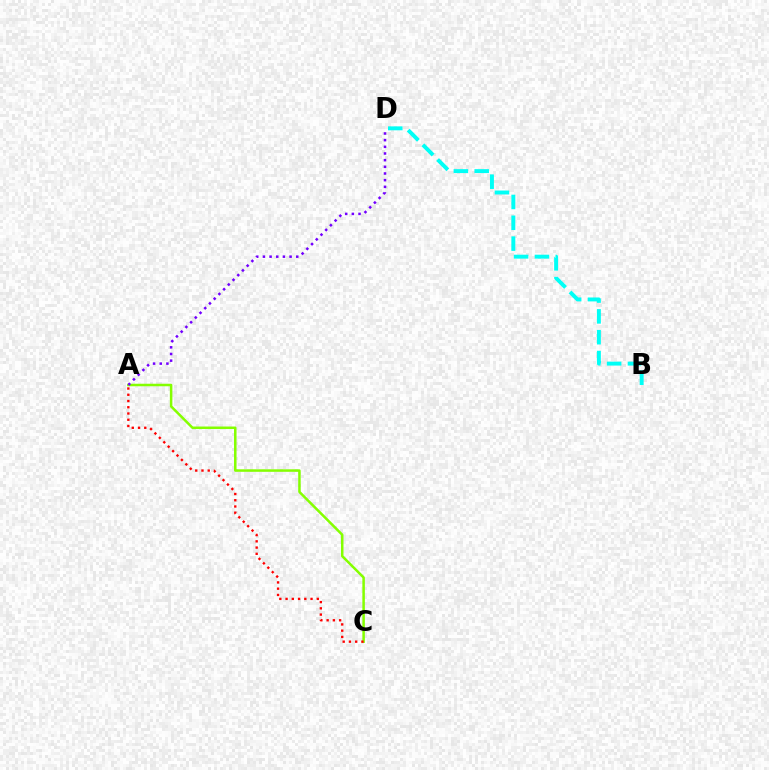{('B', 'D'): [{'color': '#00fff6', 'line_style': 'dashed', 'thickness': 2.83}], ('A', 'C'): [{'color': '#84ff00', 'line_style': 'solid', 'thickness': 1.81}, {'color': '#ff0000', 'line_style': 'dotted', 'thickness': 1.7}], ('A', 'D'): [{'color': '#7200ff', 'line_style': 'dotted', 'thickness': 1.81}]}